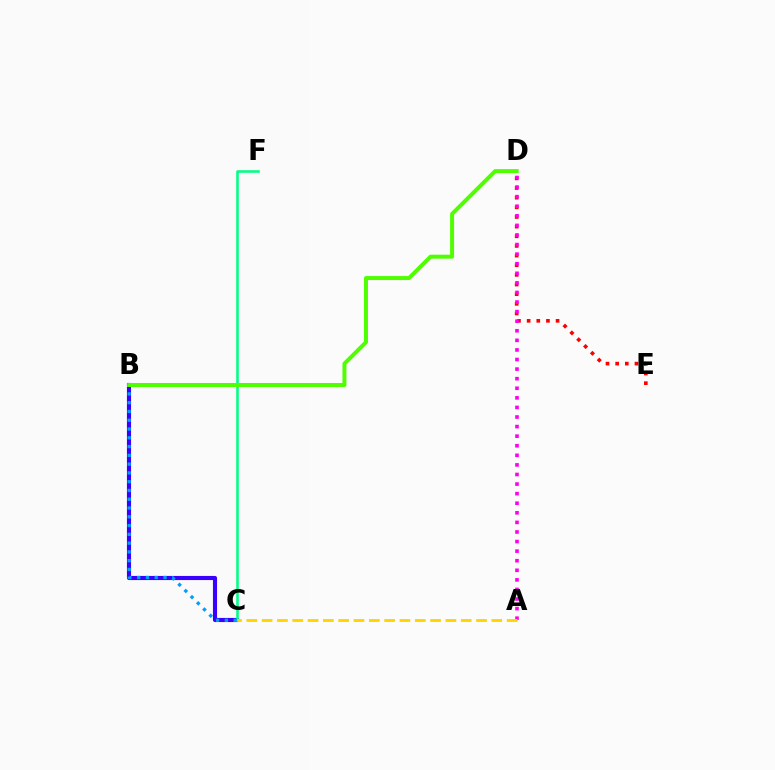{('B', 'C'): [{'color': '#3700ff', 'line_style': 'solid', 'thickness': 2.97}, {'color': '#009eff', 'line_style': 'dotted', 'thickness': 2.38}], ('C', 'F'): [{'color': '#00ff86', 'line_style': 'solid', 'thickness': 1.85}], ('D', 'E'): [{'color': '#ff0000', 'line_style': 'dotted', 'thickness': 2.62}], ('A', 'D'): [{'color': '#ff00ed', 'line_style': 'dotted', 'thickness': 2.6}], ('A', 'C'): [{'color': '#ffd500', 'line_style': 'dashed', 'thickness': 2.08}], ('B', 'D'): [{'color': '#4fff00', 'line_style': 'solid', 'thickness': 2.86}]}